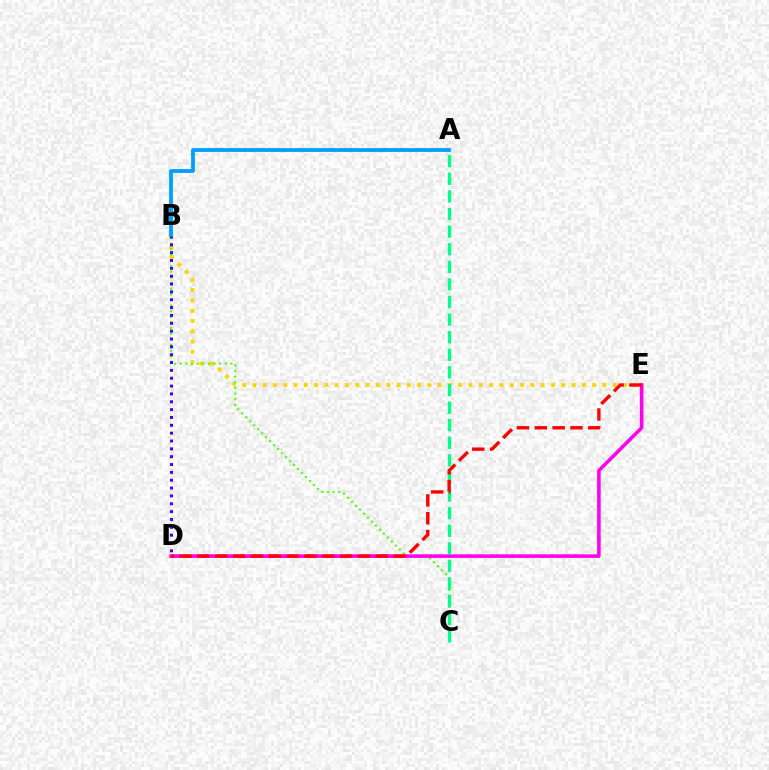{('B', 'E'): [{'color': '#ffd500', 'line_style': 'dotted', 'thickness': 2.8}], ('B', 'C'): [{'color': '#4fff00', 'line_style': 'dotted', 'thickness': 1.53}], ('B', 'D'): [{'color': '#3700ff', 'line_style': 'dotted', 'thickness': 2.13}], ('D', 'E'): [{'color': '#ff00ed', 'line_style': 'solid', 'thickness': 2.58}, {'color': '#ff0000', 'line_style': 'dashed', 'thickness': 2.42}], ('A', 'C'): [{'color': '#00ff86', 'line_style': 'dashed', 'thickness': 2.39}], ('A', 'B'): [{'color': '#009eff', 'line_style': 'solid', 'thickness': 2.73}]}